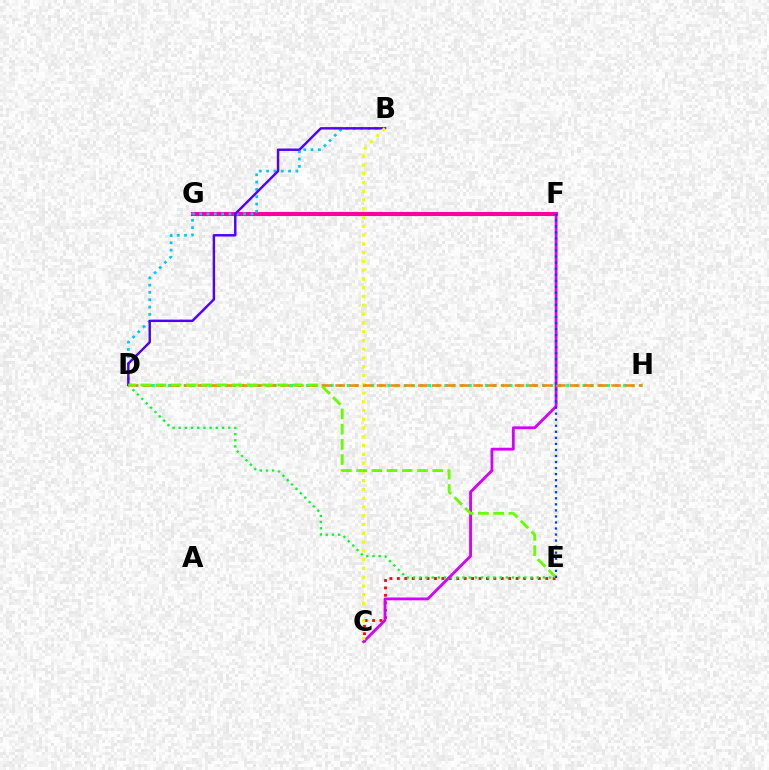{('C', 'E'): [{'color': '#ff0000', 'line_style': 'dotted', 'thickness': 2.02}], ('D', 'E'): [{'color': '#00ff27', 'line_style': 'dotted', 'thickness': 1.68}, {'color': '#66ff00', 'line_style': 'dashed', 'thickness': 2.07}], ('F', 'G'): [{'color': '#ff00a0', 'line_style': 'solid', 'thickness': 2.93}], ('D', 'H'): [{'color': '#00ffaf', 'line_style': 'dotted', 'thickness': 2.21}, {'color': '#ff8800', 'line_style': 'dashed', 'thickness': 1.87}], ('B', 'D'): [{'color': '#00c7ff', 'line_style': 'dotted', 'thickness': 1.99}, {'color': '#4f00ff', 'line_style': 'solid', 'thickness': 1.75}], ('C', 'F'): [{'color': '#d600ff', 'line_style': 'solid', 'thickness': 2.04}], ('B', 'C'): [{'color': '#eeff00', 'line_style': 'dotted', 'thickness': 2.38}], ('E', 'F'): [{'color': '#003fff', 'line_style': 'dotted', 'thickness': 1.64}]}